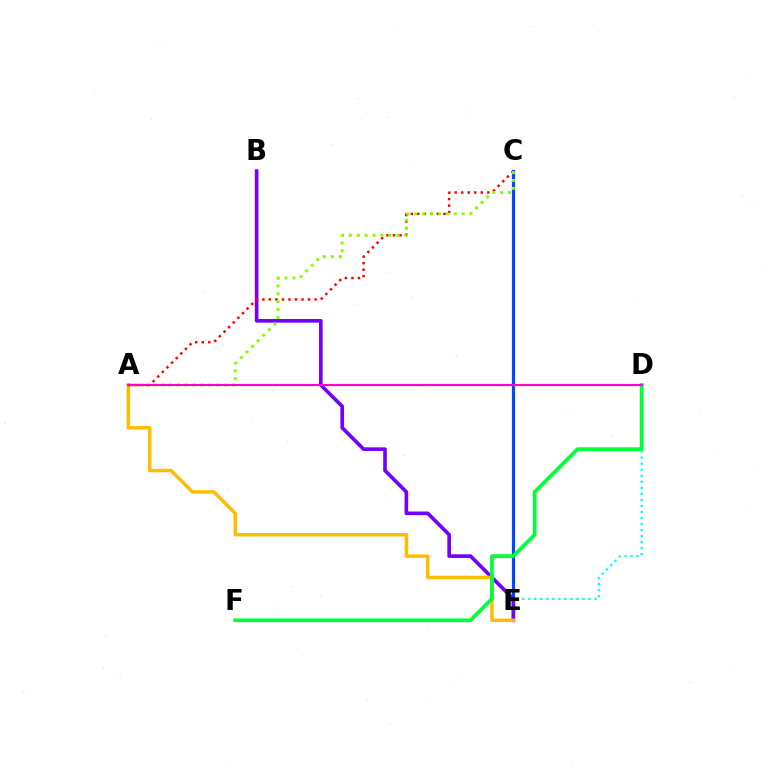{('C', 'E'): [{'color': '#004bff', 'line_style': 'solid', 'thickness': 2.3}], ('D', 'E'): [{'color': '#00fff6', 'line_style': 'dotted', 'thickness': 1.64}], ('B', 'E'): [{'color': '#7200ff', 'line_style': 'solid', 'thickness': 2.62}], ('A', 'E'): [{'color': '#ffbd00', 'line_style': 'solid', 'thickness': 2.5}], ('D', 'F'): [{'color': '#00ff39', 'line_style': 'solid', 'thickness': 2.69}], ('A', 'C'): [{'color': '#ff0000', 'line_style': 'dotted', 'thickness': 1.77}, {'color': '#84ff00', 'line_style': 'dotted', 'thickness': 2.14}], ('A', 'D'): [{'color': '#ff00cf', 'line_style': 'solid', 'thickness': 1.54}]}